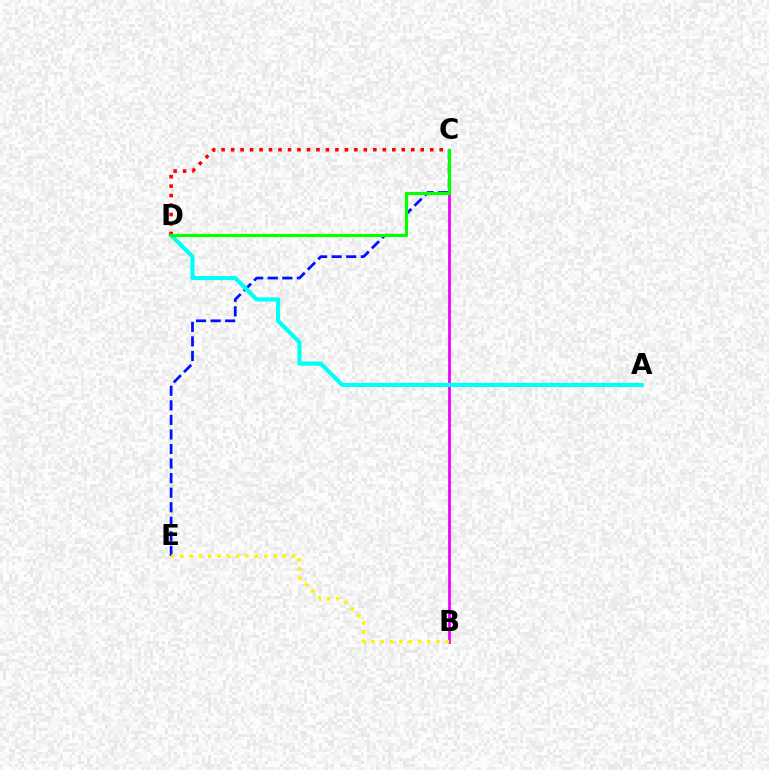{('B', 'C'): [{'color': '#ee00ff', 'line_style': 'solid', 'thickness': 1.99}], ('C', 'E'): [{'color': '#0010ff', 'line_style': 'dashed', 'thickness': 1.98}], ('A', 'D'): [{'color': '#00fff6', 'line_style': 'solid', 'thickness': 2.97}], ('B', 'E'): [{'color': '#fcf500', 'line_style': 'dotted', 'thickness': 2.53}], ('C', 'D'): [{'color': '#ff0000', 'line_style': 'dotted', 'thickness': 2.58}, {'color': '#08ff00', 'line_style': 'solid', 'thickness': 2.27}]}